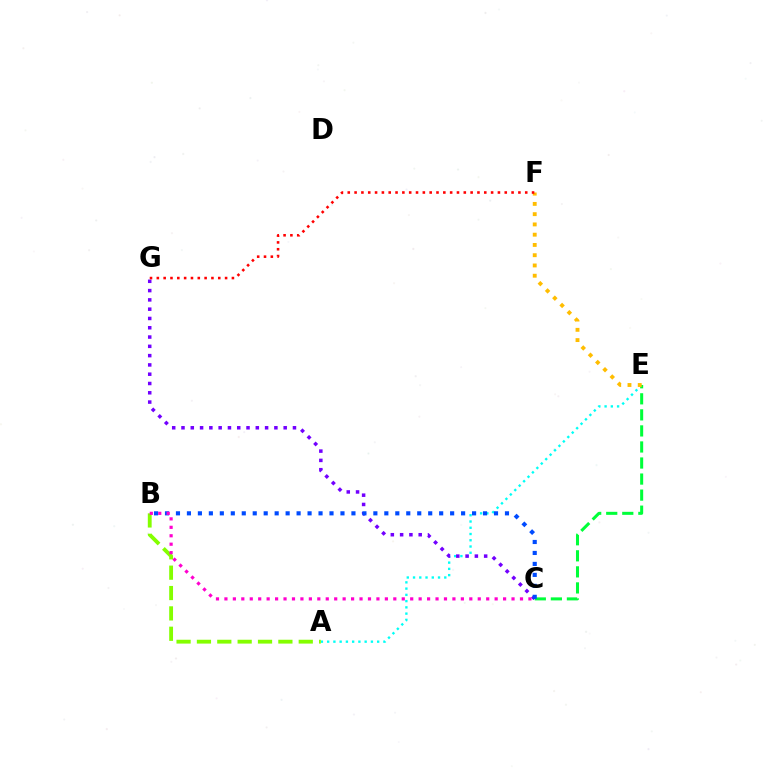{('A', 'E'): [{'color': '#00fff6', 'line_style': 'dotted', 'thickness': 1.7}], ('C', 'E'): [{'color': '#00ff39', 'line_style': 'dashed', 'thickness': 2.18}], ('E', 'F'): [{'color': '#ffbd00', 'line_style': 'dotted', 'thickness': 2.79}], ('A', 'B'): [{'color': '#84ff00', 'line_style': 'dashed', 'thickness': 2.77}], ('C', 'G'): [{'color': '#7200ff', 'line_style': 'dotted', 'thickness': 2.52}], ('B', 'C'): [{'color': '#004bff', 'line_style': 'dotted', 'thickness': 2.98}, {'color': '#ff00cf', 'line_style': 'dotted', 'thickness': 2.29}], ('F', 'G'): [{'color': '#ff0000', 'line_style': 'dotted', 'thickness': 1.85}]}